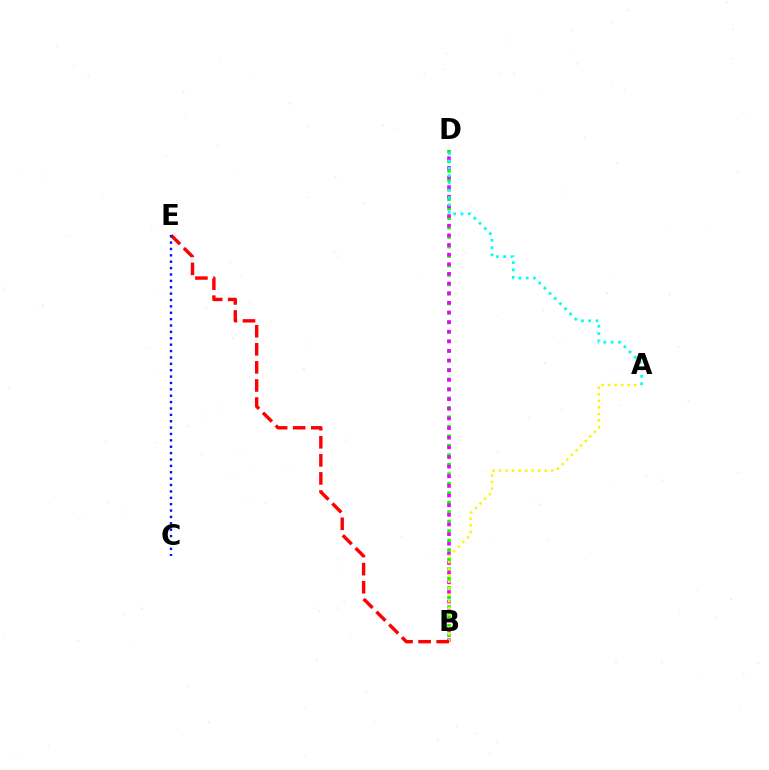{('B', 'D'): [{'color': '#08ff00', 'line_style': 'dotted', 'thickness': 2.58}, {'color': '#ee00ff', 'line_style': 'dotted', 'thickness': 2.62}], ('A', 'B'): [{'color': '#fcf500', 'line_style': 'dotted', 'thickness': 1.77}], ('B', 'E'): [{'color': '#ff0000', 'line_style': 'dashed', 'thickness': 2.46}], ('A', 'D'): [{'color': '#00fff6', 'line_style': 'dotted', 'thickness': 1.98}], ('C', 'E'): [{'color': '#0010ff', 'line_style': 'dotted', 'thickness': 1.73}]}